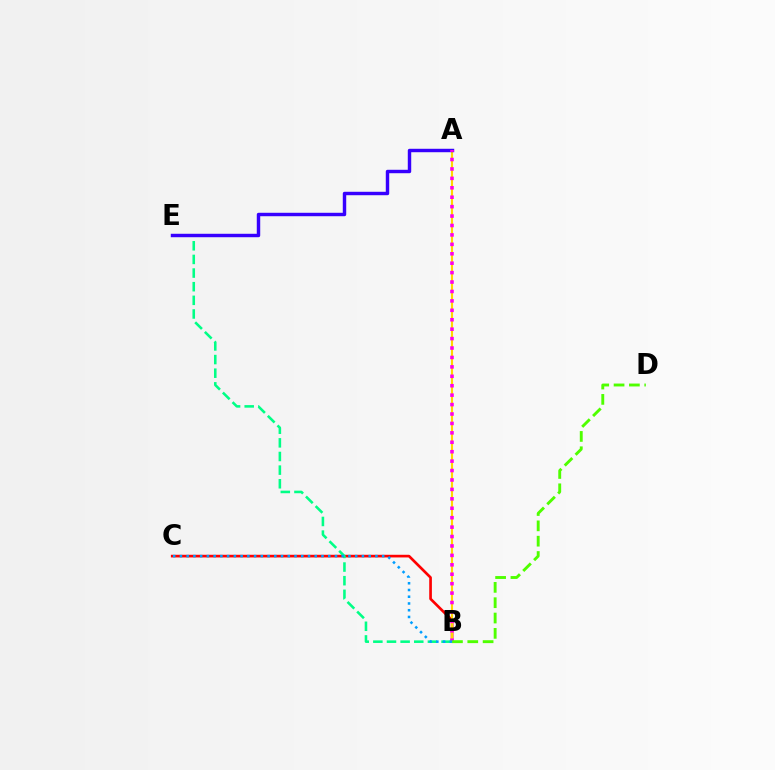{('B', 'C'): [{'color': '#ff0000', 'line_style': 'solid', 'thickness': 1.92}, {'color': '#009eff', 'line_style': 'dotted', 'thickness': 1.83}], ('B', 'E'): [{'color': '#00ff86', 'line_style': 'dashed', 'thickness': 1.85}], ('A', 'B'): [{'color': '#ffd500', 'line_style': 'solid', 'thickness': 1.52}, {'color': '#ff00ed', 'line_style': 'dotted', 'thickness': 2.56}], ('A', 'E'): [{'color': '#3700ff', 'line_style': 'solid', 'thickness': 2.48}], ('B', 'D'): [{'color': '#4fff00', 'line_style': 'dashed', 'thickness': 2.08}]}